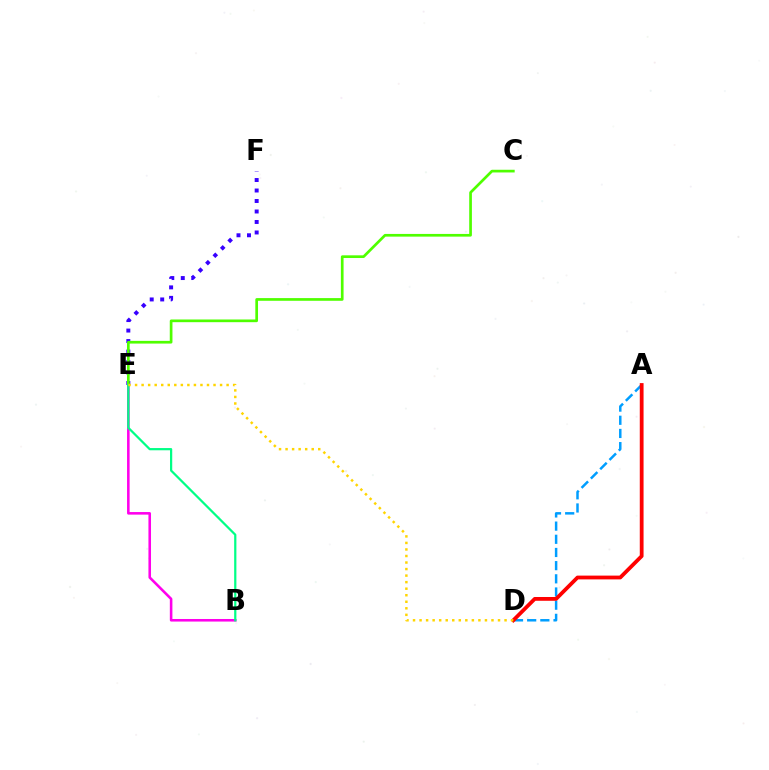{('E', 'F'): [{'color': '#3700ff', 'line_style': 'dotted', 'thickness': 2.85}], ('B', 'E'): [{'color': '#ff00ed', 'line_style': 'solid', 'thickness': 1.85}, {'color': '#00ff86', 'line_style': 'solid', 'thickness': 1.6}], ('A', 'D'): [{'color': '#009eff', 'line_style': 'dashed', 'thickness': 1.79}, {'color': '#ff0000', 'line_style': 'solid', 'thickness': 2.73}], ('C', 'E'): [{'color': '#4fff00', 'line_style': 'solid', 'thickness': 1.94}], ('D', 'E'): [{'color': '#ffd500', 'line_style': 'dotted', 'thickness': 1.78}]}